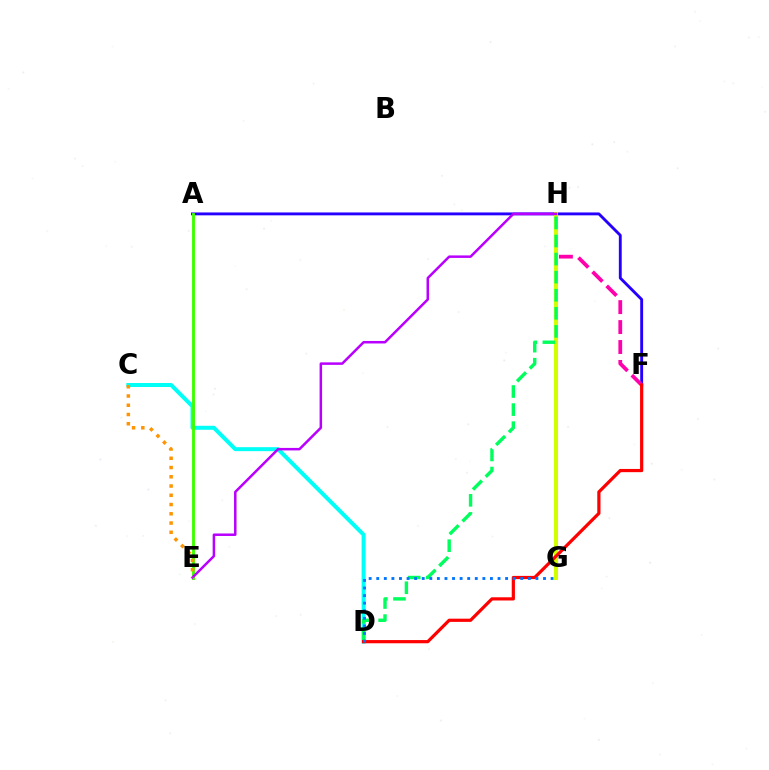{('A', 'F'): [{'color': '#2500ff', 'line_style': 'solid', 'thickness': 2.07}], ('F', 'H'): [{'color': '#ff00ac', 'line_style': 'dashed', 'thickness': 2.71}], ('G', 'H'): [{'color': '#d1ff00', 'line_style': 'solid', 'thickness': 2.93}], ('C', 'D'): [{'color': '#00fff6', 'line_style': 'solid', 'thickness': 2.87}], ('D', 'H'): [{'color': '#00ff5c', 'line_style': 'dashed', 'thickness': 2.46}], ('D', 'F'): [{'color': '#ff0000', 'line_style': 'solid', 'thickness': 2.31}], ('D', 'G'): [{'color': '#0074ff', 'line_style': 'dotted', 'thickness': 2.06}], ('A', 'E'): [{'color': '#3dff00', 'line_style': 'solid', 'thickness': 2.08}], ('E', 'H'): [{'color': '#b900ff', 'line_style': 'solid', 'thickness': 1.8}], ('C', 'E'): [{'color': '#ff9400', 'line_style': 'dotted', 'thickness': 2.51}]}